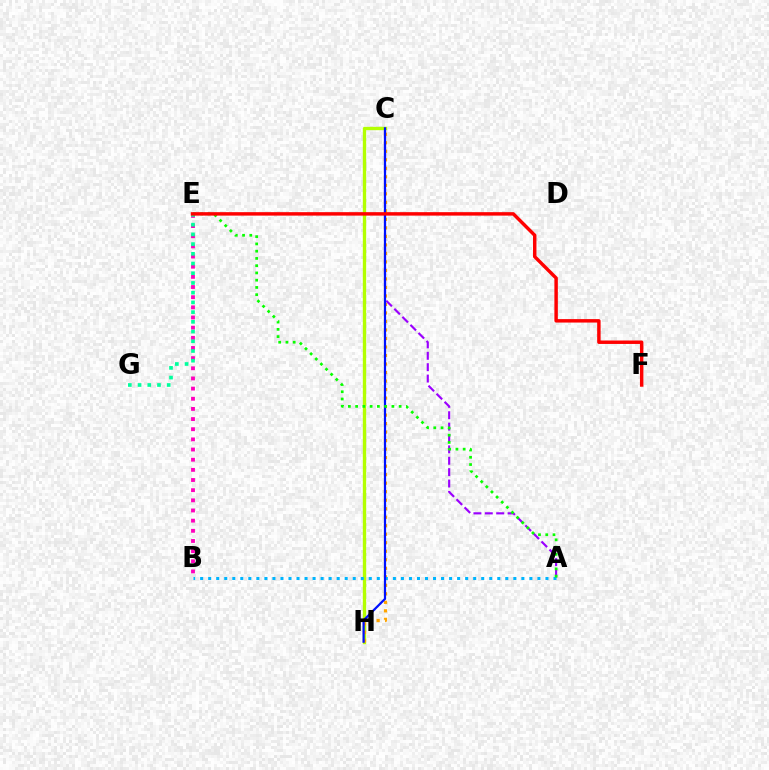{('A', 'C'): [{'color': '#9b00ff', 'line_style': 'dashed', 'thickness': 1.55}], ('B', 'E'): [{'color': '#ff00bd', 'line_style': 'dotted', 'thickness': 2.76}], ('C', 'H'): [{'color': '#b3ff00', 'line_style': 'solid', 'thickness': 2.4}, {'color': '#ffa500', 'line_style': 'dotted', 'thickness': 2.31}, {'color': '#0010ff', 'line_style': 'solid', 'thickness': 1.6}], ('A', 'B'): [{'color': '#00b5ff', 'line_style': 'dotted', 'thickness': 2.18}], ('E', 'G'): [{'color': '#00ff9d', 'line_style': 'dotted', 'thickness': 2.64}], ('A', 'E'): [{'color': '#08ff00', 'line_style': 'dotted', 'thickness': 1.97}], ('E', 'F'): [{'color': '#ff0000', 'line_style': 'solid', 'thickness': 2.48}]}